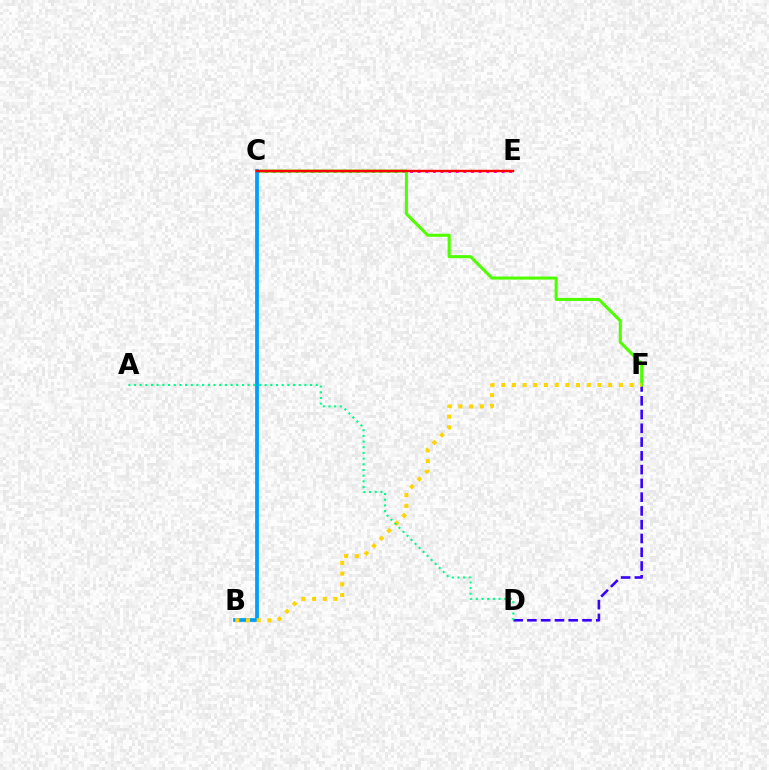{('D', 'F'): [{'color': '#3700ff', 'line_style': 'dashed', 'thickness': 1.87}], ('C', 'E'): [{'color': '#ff00ed', 'line_style': 'dotted', 'thickness': 2.07}, {'color': '#ff0000', 'line_style': 'solid', 'thickness': 1.74}], ('C', 'F'): [{'color': '#4fff00', 'line_style': 'solid', 'thickness': 2.2}], ('B', 'C'): [{'color': '#009eff', 'line_style': 'solid', 'thickness': 2.7}], ('B', 'F'): [{'color': '#ffd500', 'line_style': 'dotted', 'thickness': 2.91}], ('A', 'D'): [{'color': '#00ff86', 'line_style': 'dotted', 'thickness': 1.54}]}